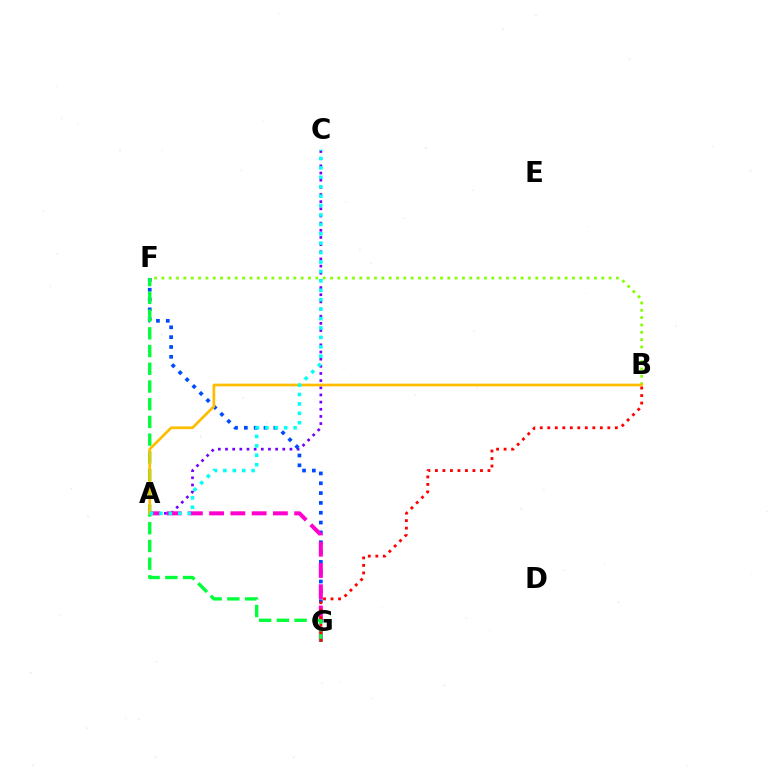{('A', 'C'): [{'color': '#7200ff', 'line_style': 'dotted', 'thickness': 1.95}, {'color': '#00fff6', 'line_style': 'dotted', 'thickness': 2.56}], ('F', 'G'): [{'color': '#004bff', 'line_style': 'dotted', 'thickness': 2.67}, {'color': '#00ff39', 'line_style': 'dashed', 'thickness': 2.41}], ('B', 'F'): [{'color': '#84ff00', 'line_style': 'dotted', 'thickness': 1.99}], ('A', 'G'): [{'color': '#ff00cf', 'line_style': 'dashed', 'thickness': 2.89}], ('A', 'B'): [{'color': '#ffbd00', 'line_style': 'solid', 'thickness': 1.94}], ('B', 'G'): [{'color': '#ff0000', 'line_style': 'dotted', 'thickness': 2.04}]}